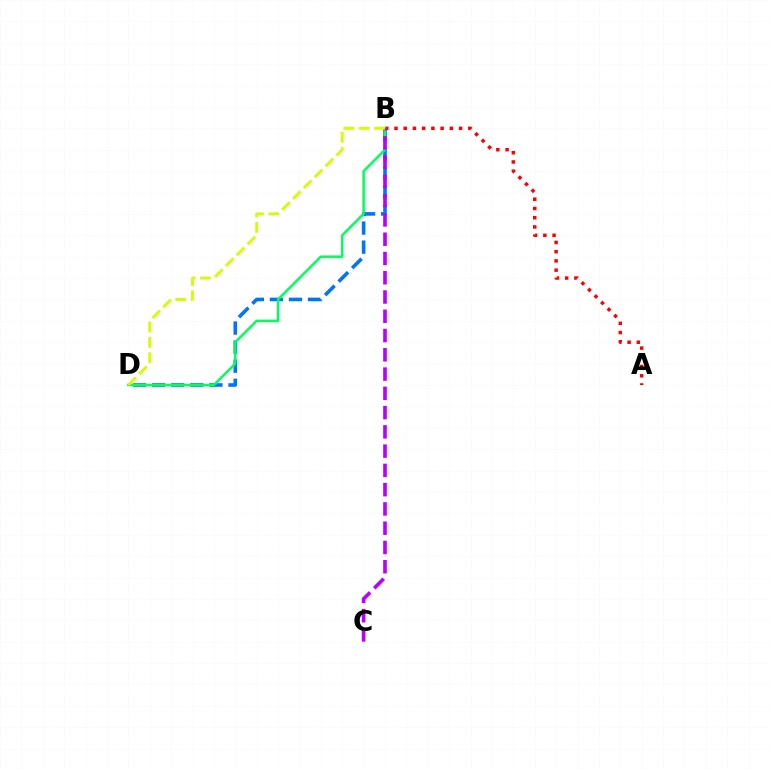{('B', 'D'): [{'color': '#0074ff', 'line_style': 'dashed', 'thickness': 2.59}, {'color': '#00ff5c', 'line_style': 'solid', 'thickness': 1.78}, {'color': '#d1ff00', 'line_style': 'dashed', 'thickness': 2.09}], ('A', 'B'): [{'color': '#ff0000', 'line_style': 'dotted', 'thickness': 2.51}], ('B', 'C'): [{'color': '#b900ff', 'line_style': 'dashed', 'thickness': 2.62}]}